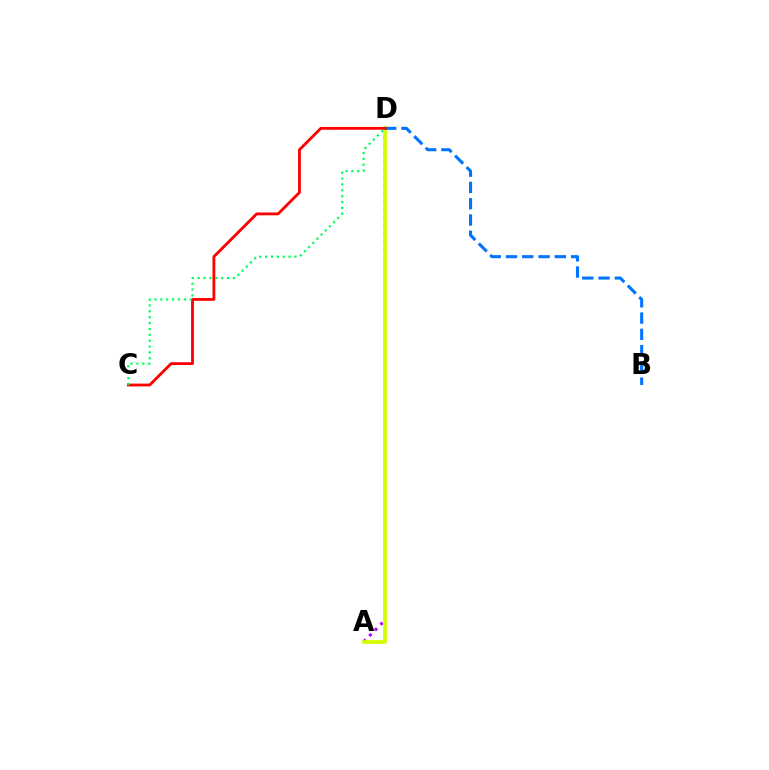{('A', 'D'): [{'color': '#b900ff', 'line_style': 'dotted', 'thickness': 2.17}, {'color': '#d1ff00', 'line_style': 'solid', 'thickness': 2.69}], ('B', 'D'): [{'color': '#0074ff', 'line_style': 'dashed', 'thickness': 2.21}], ('C', 'D'): [{'color': '#ff0000', 'line_style': 'solid', 'thickness': 2.02}, {'color': '#00ff5c', 'line_style': 'dotted', 'thickness': 1.6}]}